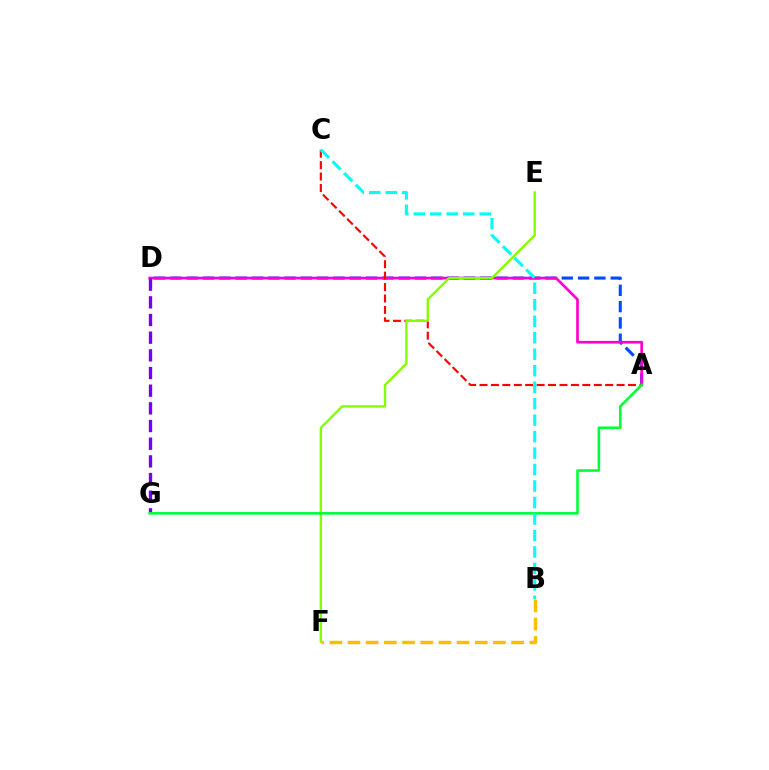{('A', 'D'): [{'color': '#004bff', 'line_style': 'dashed', 'thickness': 2.22}, {'color': '#ff00cf', 'line_style': 'solid', 'thickness': 1.94}], ('D', 'G'): [{'color': '#7200ff', 'line_style': 'dashed', 'thickness': 2.4}], ('A', 'C'): [{'color': '#ff0000', 'line_style': 'dashed', 'thickness': 1.55}], ('E', 'F'): [{'color': '#84ff00', 'line_style': 'solid', 'thickness': 1.7}], ('A', 'G'): [{'color': '#00ff39', 'line_style': 'solid', 'thickness': 1.87}], ('B', 'F'): [{'color': '#ffbd00', 'line_style': 'dashed', 'thickness': 2.47}], ('B', 'C'): [{'color': '#00fff6', 'line_style': 'dashed', 'thickness': 2.24}]}